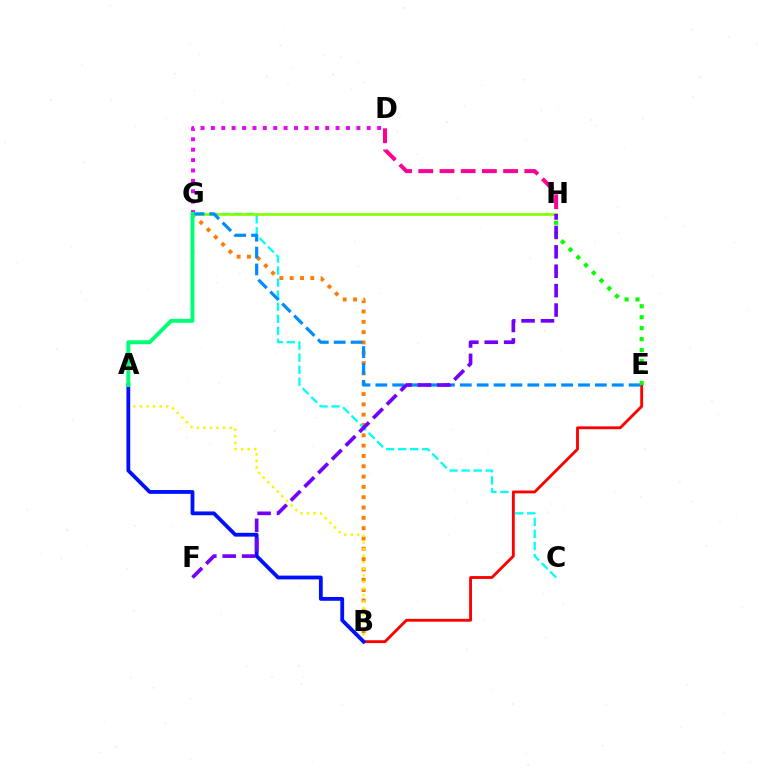{('B', 'G'): [{'color': '#ff7c00', 'line_style': 'dotted', 'thickness': 2.8}], ('C', 'G'): [{'color': '#00fff6', 'line_style': 'dashed', 'thickness': 1.64}], ('D', 'G'): [{'color': '#ee00ff', 'line_style': 'dotted', 'thickness': 2.82}], ('B', 'E'): [{'color': '#ff0000', 'line_style': 'solid', 'thickness': 2.05}], ('G', 'H'): [{'color': '#84ff00', 'line_style': 'solid', 'thickness': 1.93}], ('E', 'G'): [{'color': '#008cff', 'line_style': 'dashed', 'thickness': 2.29}], ('A', 'B'): [{'color': '#fcf500', 'line_style': 'dotted', 'thickness': 1.78}, {'color': '#0010ff', 'line_style': 'solid', 'thickness': 2.73}], ('E', 'H'): [{'color': '#08ff00', 'line_style': 'dotted', 'thickness': 2.98}], ('F', 'H'): [{'color': '#7200ff', 'line_style': 'dashed', 'thickness': 2.64}], ('D', 'H'): [{'color': '#ff0094', 'line_style': 'dashed', 'thickness': 2.88}], ('A', 'G'): [{'color': '#00ff74', 'line_style': 'solid', 'thickness': 2.83}]}